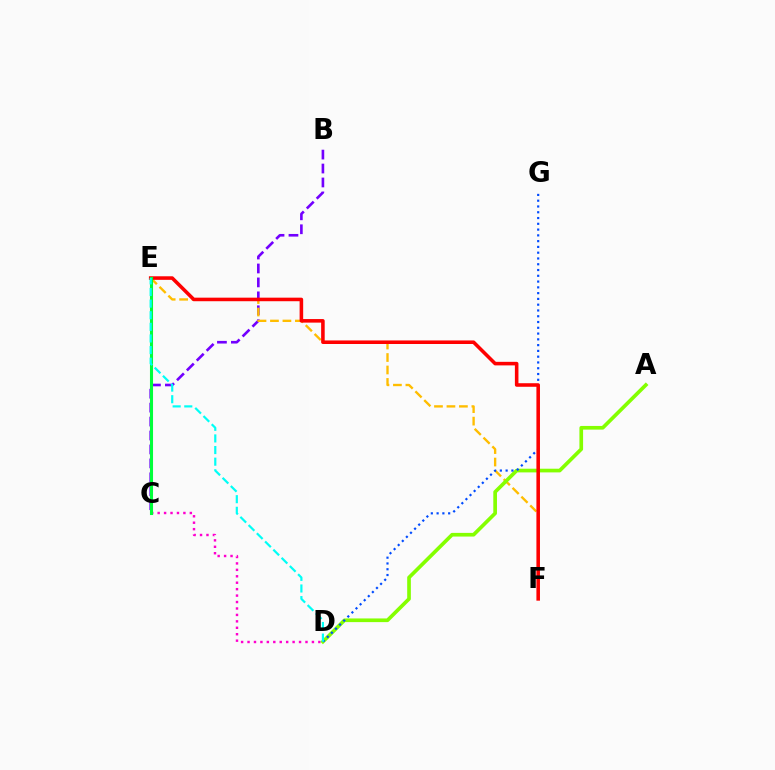{('B', 'C'): [{'color': '#7200ff', 'line_style': 'dashed', 'thickness': 1.89}], ('E', 'F'): [{'color': '#ffbd00', 'line_style': 'dashed', 'thickness': 1.69}, {'color': '#ff0000', 'line_style': 'solid', 'thickness': 2.56}], ('C', 'D'): [{'color': '#ff00cf', 'line_style': 'dotted', 'thickness': 1.75}], ('A', 'D'): [{'color': '#84ff00', 'line_style': 'solid', 'thickness': 2.65}], ('D', 'G'): [{'color': '#004bff', 'line_style': 'dotted', 'thickness': 1.57}], ('C', 'E'): [{'color': '#00ff39', 'line_style': 'solid', 'thickness': 2.22}], ('D', 'E'): [{'color': '#00fff6', 'line_style': 'dashed', 'thickness': 1.58}]}